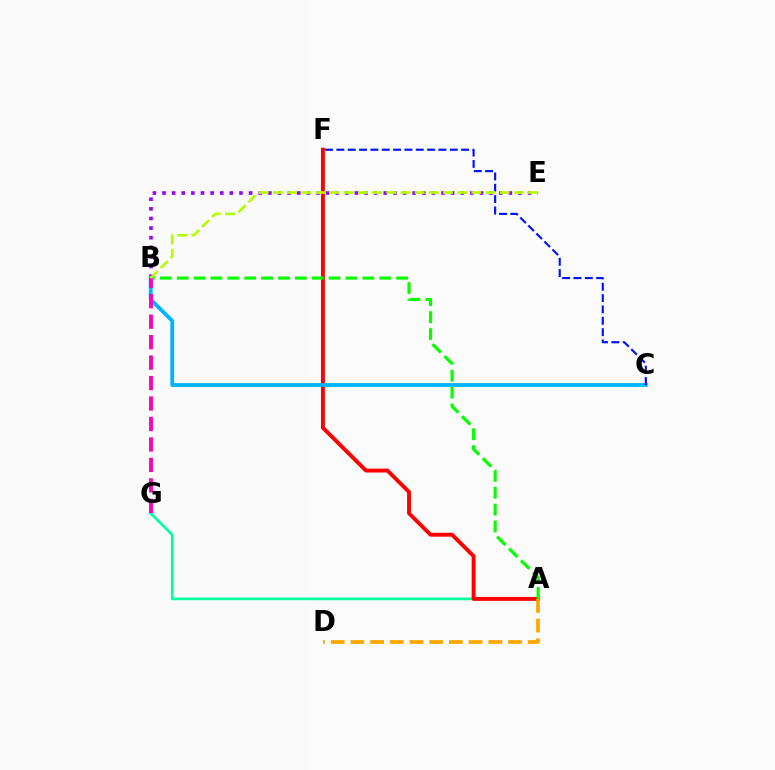{('A', 'G'): [{'color': '#00ff9d', 'line_style': 'solid', 'thickness': 1.93}], ('B', 'E'): [{'color': '#9b00ff', 'line_style': 'dotted', 'thickness': 2.61}, {'color': '#b3ff00', 'line_style': 'dashed', 'thickness': 1.93}], ('A', 'F'): [{'color': '#ff0000', 'line_style': 'solid', 'thickness': 2.8}], ('A', 'B'): [{'color': '#08ff00', 'line_style': 'dashed', 'thickness': 2.29}], ('A', 'D'): [{'color': '#ffa500', 'line_style': 'dashed', 'thickness': 2.68}], ('B', 'C'): [{'color': '#00b5ff', 'line_style': 'solid', 'thickness': 2.75}], ('C', 'F'): [{'color': '#0010ff', 'line_style': 'dashed', 'thickness': 1.54}], ('B', 'G'): [{'color': '#ff00bd', 'line_style': 'dashed', 'thickness': 2.78}]}